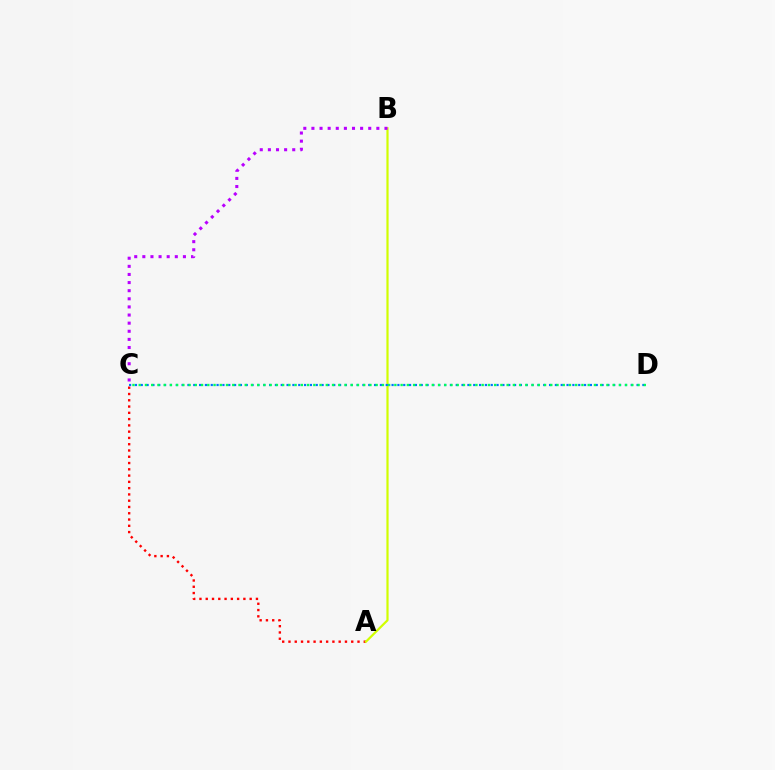{('A', 'C'): [{'color': '#ff0000', 'line_style': 'dotted', 'thickness': 1.71}], ('A', 'B'): [{'color': '#d1ff00', 'line_style': 'solid', 'thickness': 1.59}], ('B', 'C'): [{'color': '#b900ff', 'line_style': 'dotted', 'thickness': 2.21}], ('C', 'D'): [{'color': '#0074ff', 'line_style': 'dotted', 'thickness': 1.58}, {'color': '#00ff5c', 'line_style': 'dotted', 'thickness': 1.69}]}